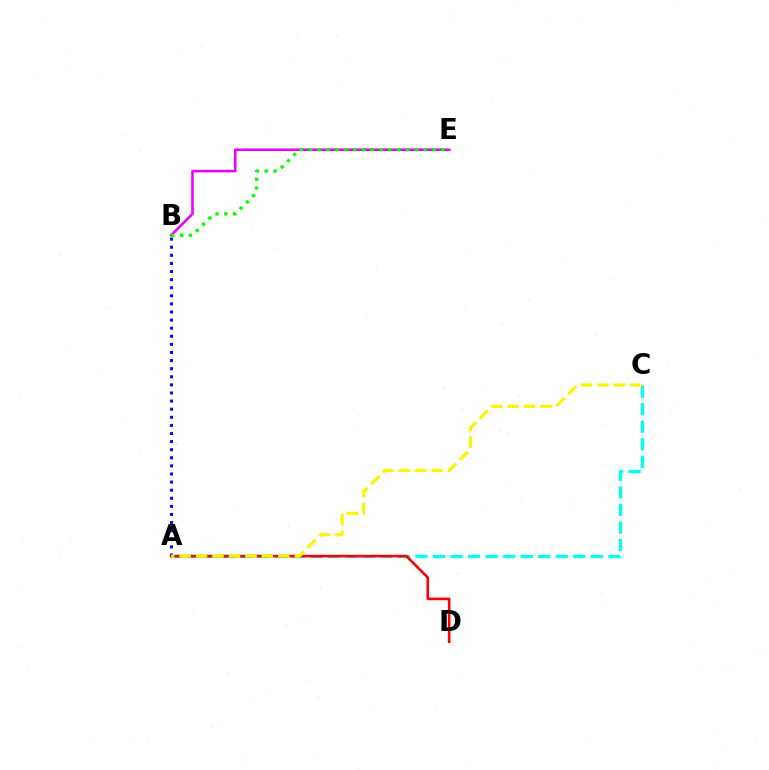{('A', 'B'): [{'color': '#0010ff', 'line_style': 'dotted', 'thickness': 2.2}], ('A', 'C'): [{'color': '#00fff6', 'line_style': 'dashed', 'thickness': 2.38}, {'color': '#fcf500', 'line_style': 'dashed', 'thickness': 2.23}], ('B', 'E'): [{'color': '#ee00ff', 'line_style': 'solid', 'thickness': 1.85}, {'color': '#08ff00', 'line_style': 'dotted', 'thickness': 2.4}], ('A', 'D'): [{'color': '#ff0000', 'line_style': 'solid', 'thickness': 1.89}]}